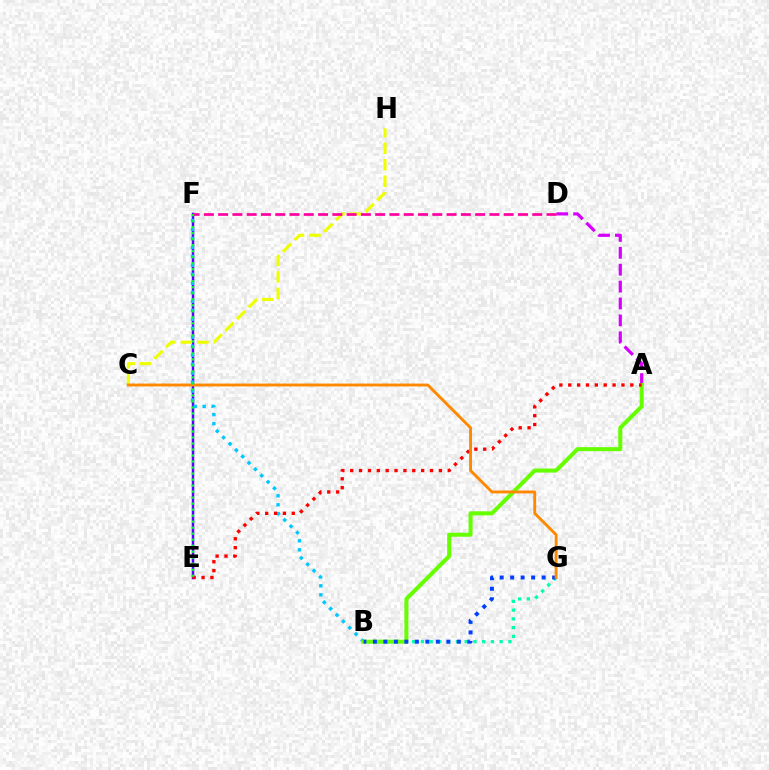{('B', 'G'): [{'color': '#00ffaf', 'line_style': 'dotted', 'thickness': 2.38}, {'color': '#003fff', 'line_style': 'dotted', 'thickness': 2.85}], ('E', 'F'): [{'color': '#4f00ff', 'line_style': 'solid', 'thickness': 1.8}, {'color': '#00ff27', 'line_style': 'dotted', 'thickness': 1.63}], ('A', 'D'): [{'color': '#d600ff', 'line_style': 'dashed', 'thickness': 2.29}], ('C', 'H'): [{'color': '#eeff00', 'line_style': 'dashed', 'thickness': 2.24}], ('B', 'F'): [{'color': '#00c7ff', 'line_style': 'dotted', 'thickness': 2.44}], ('A', 'B'): [{'color': '#66ff00', 'line_style': 'solid', 'thickness': 2.9}], ('D', 'F'): [{'color': '#ff00a0', 'line_style': 'dashed', 'thickness': 1.94}], ('A', 'E'): [{'color': '#ff0000', 'line_style': 'dotted', 'thickness': 2.41}], ('C', 'G'): [{'color': '#ff8800', 'line_style': 'solid', 'thickness': 2.08}]}